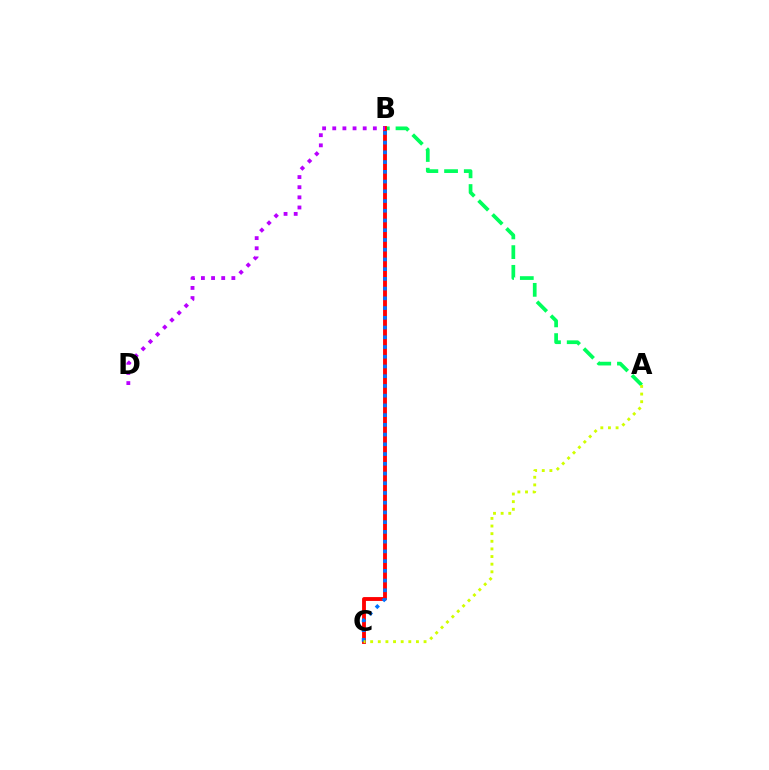{('A', 'B'): [{'color': '#00ff5c', 'line_style': 'dashed', 'thickness': 2.68}], ('B', 'C'): [{'color': '#ff0000', 'line_style': 'solid', 'thickness': 2.77}, {'color': '#0074ff', 'line_style': 'dotted', 'thickness': 2.64}], ('A', 'C'): [{'color': '#d1ff00', 'line_style': 'dotted', 'thickness': 2.07}], ('B', 'D'): [{'color': '#b900ff', 'line_style': 'dotted', 'thickness': 2.76}]}